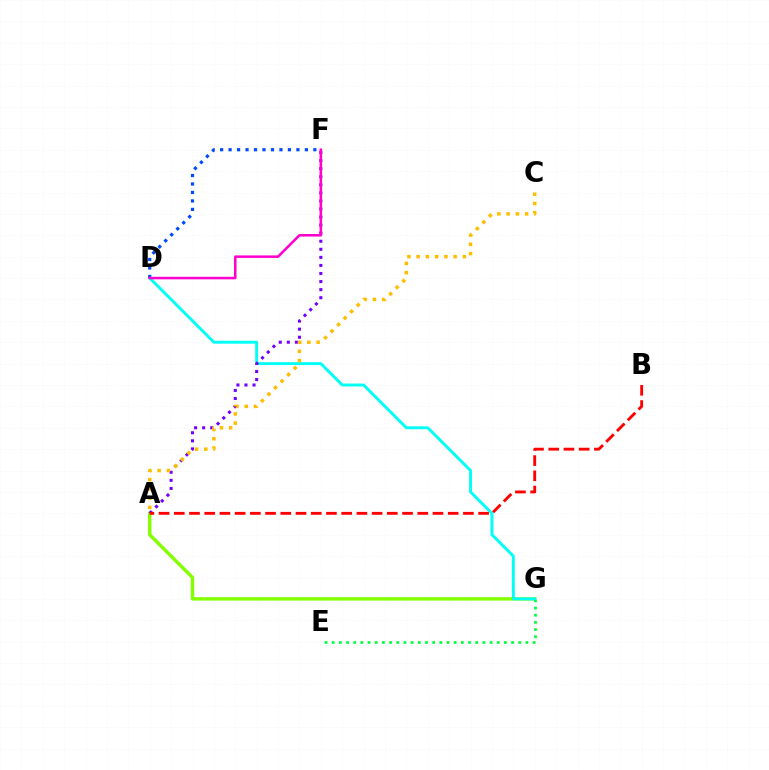{('A', 'G'): [{'color': '#84ff00', 'line_style': 'solid', 'thickness': 2.46}], ('E', 'G'): [{'color': '#00ff39', 'line_style': 'dotted', 'thickness': 1.95}], ('D', 'G'): [{'color': '#00fff6', 'line_style': 'solid', 'thickness': 2.1}], ('A', 'F'): [{'color': '#7200ff', 'line_style': 'dotted', 'thickness': 2.19}], ('A', 'C'): [{'color': '#ffbd00', 'line_style': 'dotted', 'thickness': 2.51}], ('D', 'F'): [{'color': '#004bff', 'line_style': 'dotted', 'thickness': 2.3}, {'color': '#ff00cf', 'line_style': 'solid', 'thickness': 1.83}], ('A', 'B'): [{'color': '#ff0000', 'line_style': 'dashed', 'thickness': 2.07}]}